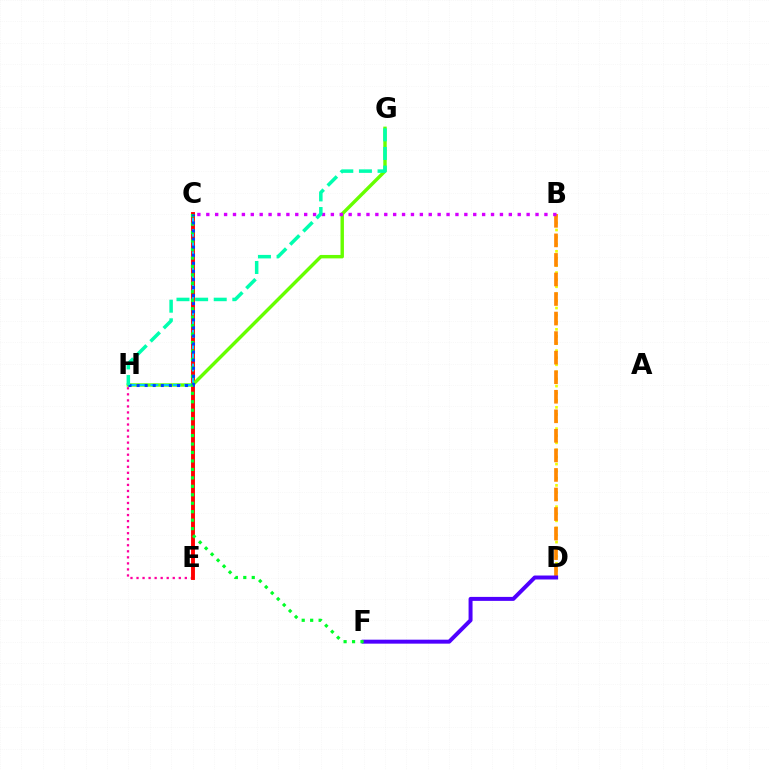{('E', 'H'): [{'color': '#ff00a0', 'line_style': 'dotted', 'thickness': 1.64}], ('C', 'E'): [{'color': '#ff0000', 'line_style': 'solid', 'thickness': 2.8}], ('G', 'H'): [{'color': '#66ff00', 'line_style': 'solid', 'thickness': 2.47}, {'color': '#00ffaf', 'line_style': 'dashed', 'thickness': 2.53}], ('B', 'D'): [{'color': '#eeff00', 'line_style': 'dotted', 'thickness': 1.93}, {'color': '#ff8800', 'line_style': 'dashed', 'thickness': 2.66}], ('D', 'F'): [{'color': '#4f00ff', 'line_style': 'solid', 'thickness': 2.86}], ('C', 'H'): [{'color': '#00c7ff', 'line_style': 'dashed', 'thickness': 1.52}, {'color': '#003fff', 'line_style': 'dotted', 'thickness': 2.19}], ('C', 'F'): [{'color': '#00ff27', 'line_style': 'dotted', 'thickness': 2.3}], ('B', 'C'): [{'color': '#d600ff', 'line_style': 'dotted', 'thickness': 2.42}]}